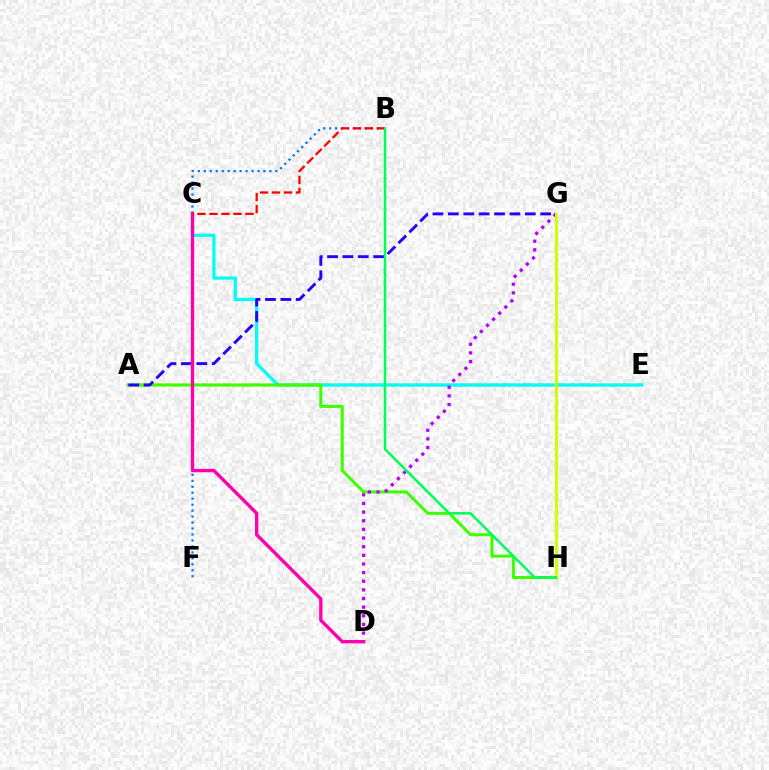{('A', 'E'): [{'color': '#ff9400', 'line_style': 'solid', 'thickness': 1.66}], ('C', 'E'): [{'color': '#00fff6', 'line_style': 'solid', 'thickness': 2.36}], ('A', 'H'): [{'color': '#3dff00', 'line_style': 'solid', 'thickness': 2.18}], ('A', 'G'): [{'color': '#2500ff', 'line_style': 'dashed', 'thickness': 2.09}], ('B', 'F'): [{'color': '#0074ff', 'line_style': 'dotted', 'thickness': 1.62}], ('D', 'G'): [{'color': '#b900ff', 'line_style': 'dotted', 'thickness': 2.35}], ('G', 'H'): [{'color': '#d1ff00', 'line_style': 'solid', 'thickness': 2.13}], ('C', 'D'): [{'color': '#ff00ac', 'line_style': 'solid', 'thickness': 2.41}], ('B', 'C'): [{'color': '#ff0000', 'line_style': 'dashed', 'thickness': 1.63}], ('B', 'H'): [{'color': '#00ff5c', 'line_style': 'solid', 'thickness': 1.82}]}